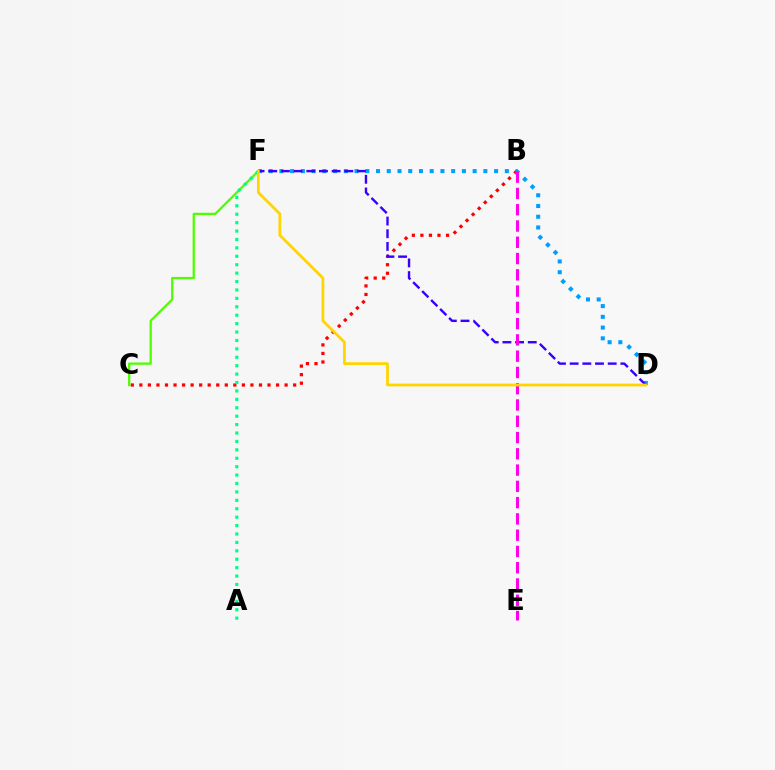{('B', 'C'): [{'color': '#ff0000', 'line_style': 'dotted', 'thickness': 2.32}], ('D', 'F'): [{'color': '#009eff', 'line_style': 'dotted', 'thickness': 2.92}, {'color': '#3700ff', 'line_style': 'dashed', 'thickness': 1.72}, {'color': '#ffd500', 'line_style': 'solid', 'thickness': 1.99}], ('C', 'F'): [{'color': '#4fff00', 'line_style': 'solid', 'thickness': 1.65}], ('A', 'F'): [{'color': '#00ff86', 'line_style': 'dotted', 'thickness': 2.29}], ('B', 'E'): [{'color': '#ff00ed', 'line_style': 'dashed', 'thickness': 2.21}]}